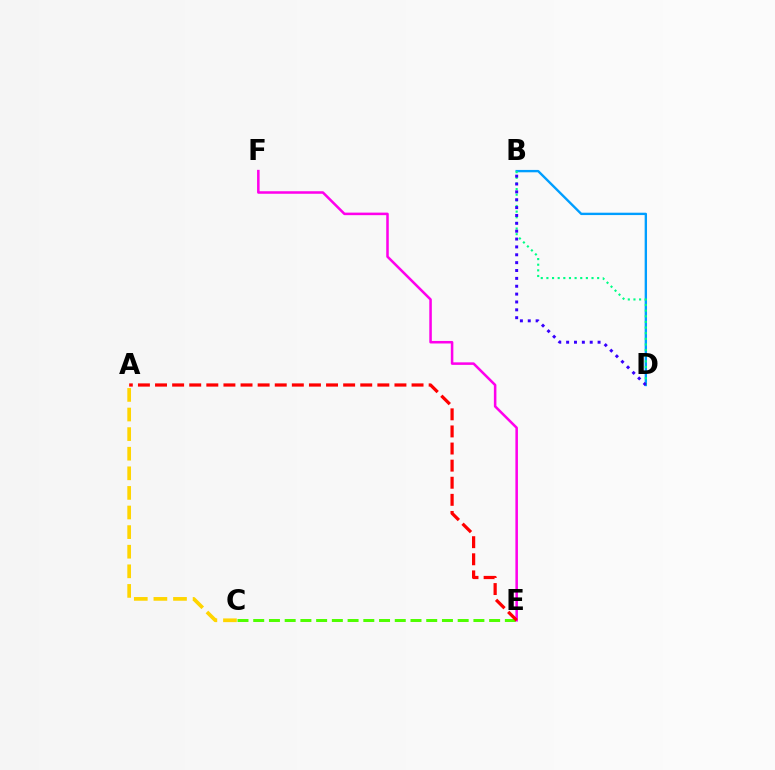{('C', 'E'): [{'color': '#4fff00', 'line_style': 'dashed', 'thickness': 2.14}], ('B', 'D'): [{'color': '#009eff', 'line_style': 'solid', 'thickness': 1.7}, {'color': '#00ff86', 'line_style': 'dotted', 'thickness': 1.53}, {'color': '#3700ff', 'line_style': 'dotted', 'thickness': 2.14}], ('E', 'F'): [{'color': '#ff00ed', 'line_style': 'solid', 'thickness': 1.82}], ('A', 'E'): [{'color': '#ff0000', 'line_style': 'dashed', 'thickness': 2.32}], ('A', 'C'): [{'color': '#ffd500', 'line_style': 'dashed', 'thickness': 2.66}]}